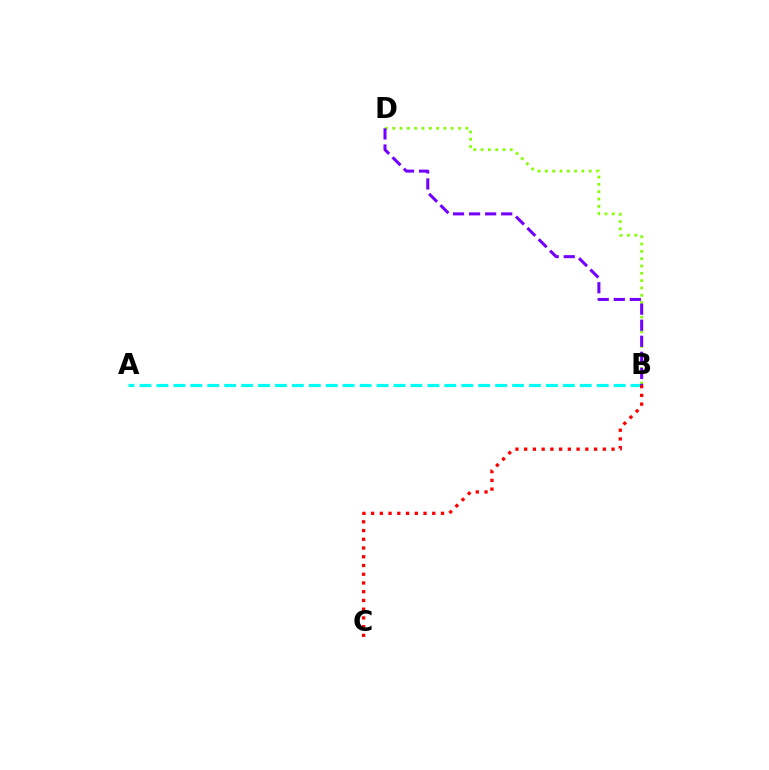{('B', 'D'): [{'color': '#84ff00', 'line_style': 'dotted', 'thickness': 1.99}, {'color': '#7200ff', 'line_style': 'dashed', 'thickness': 2.18}], ('A', 'B'): [{'color': '#00fff6', 'line_style': 'dashed', 'thickness': 2.3}], ('B', 'C'): [{'color': '#ff0000', 'line_style': 'dotted', 'thickness': 2.37}]}